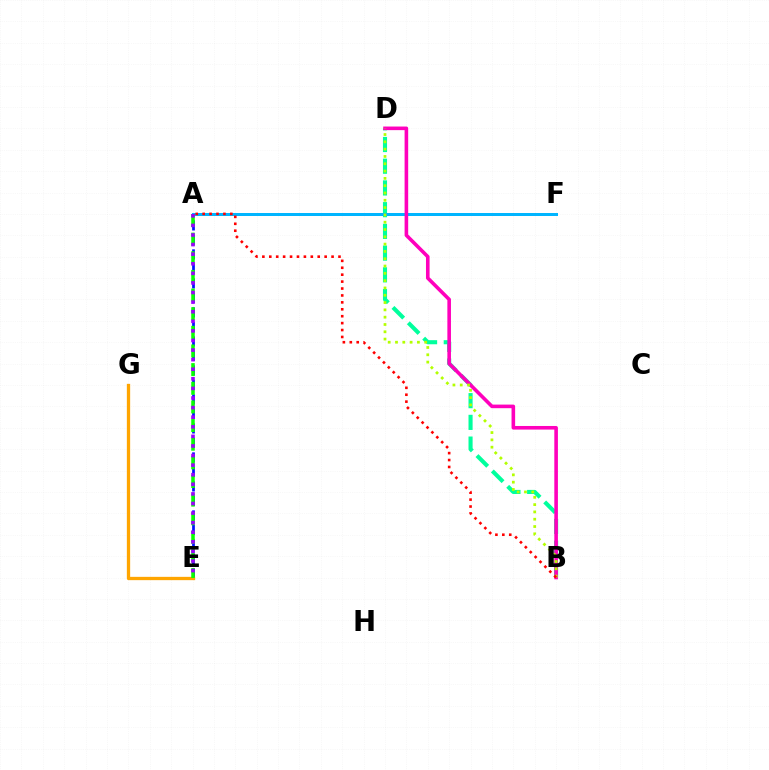{('A', 'E'): [{'color': '#0010ff', 'line_style': 'dashed', 'thickness': 1.97}, {'color': '#08ff00', 'line_style': 'dashed', 'thickness': 2.53}, {'color': '#9b00ff', 'line_style': 'dotted', 'thickness': 2.61}], ('B', 'D'): [{'color': '#00ff9d', 'line_style': 'dashed', 'thickness': 2.95}, {'color': '#ff00bd', 'line_style': 'solid', 'thickness': 2.59}, {'color': '#b3ff00', 'line_style': 'dotted', 'thickness': 1.99}], ('E', 'G'): [{'color': '#ffa500', 'line_style': 'solid', 'thickness': 2.38}], ('A', 'F'): [{'color': '#00b5ff', 'line_style': 'solid', 'thickness': 2.16}], ('A', 'B'): [{'color': '#ff0000', 'line_style': 'dotted', 'thickness': 1.88}]}